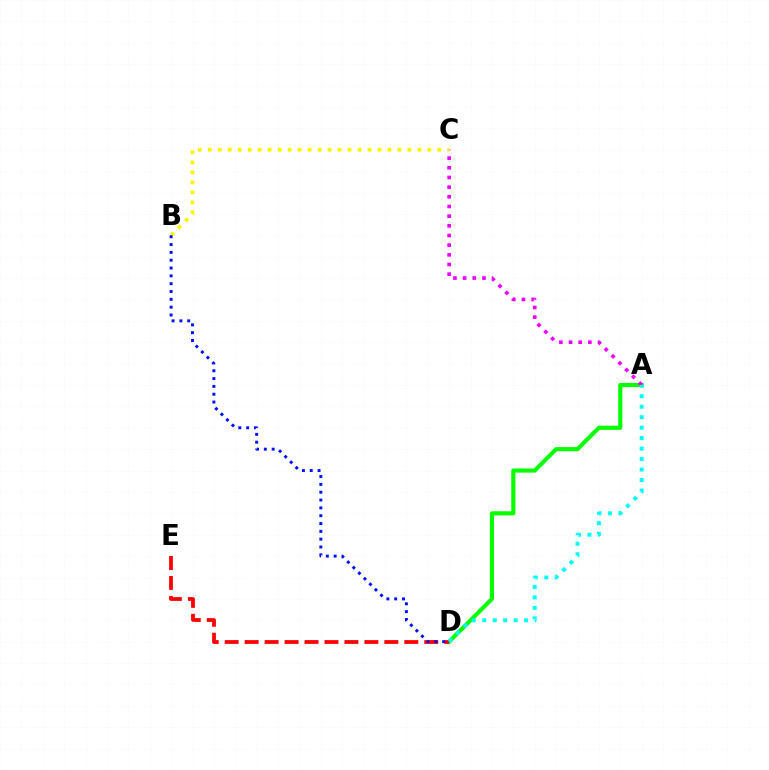{('A', 'D'): [{'color': '#08ff00', 'line_style': 'solid', 'thickness': 2.99}, {'color': '#00fff6', 'line_style': 'dotted', 'thickness': 2.85}], ('A', 'C'): [{'color': '#ee00ff', 'line_style': 'dotted', 'thickness': 2.63}], ('D', 'E'): [{'color': '#ff0000', 'line_style': 'dashed', 'thickness': 2.71}], ('B', 'C'): [{'color': '#fcf500', 'line_style': 'dotted', 'thickness': 2.71}], ('B', 'D'): [{'color': '#0010ff', 'line_style': 'dotted', 'thickness': 2.13}]}